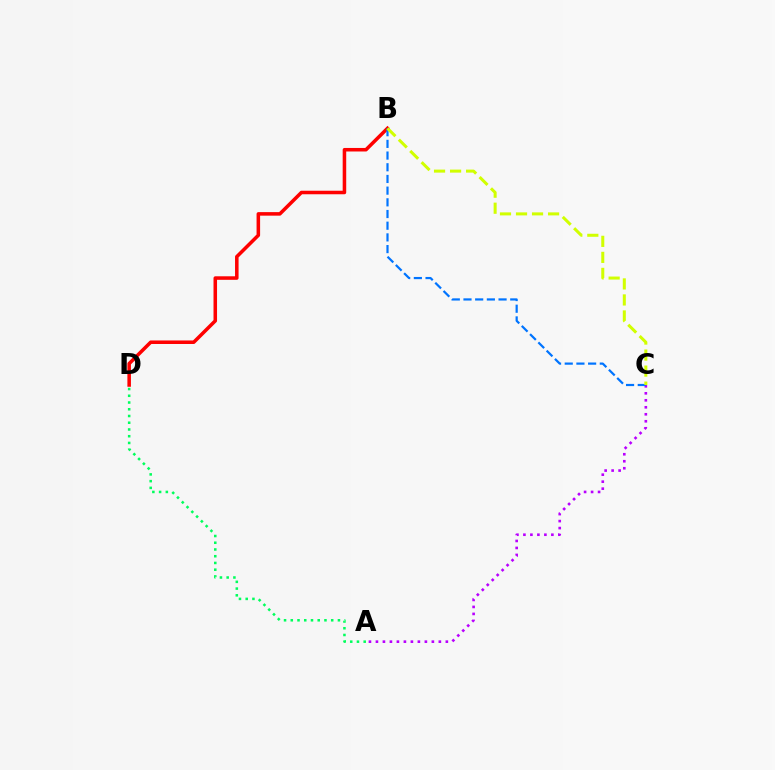{('B', 'D'): [{'color': '#ff0000', 'line_style': 'solid', 'thickness': 2.54}], ('A', 'C'): [{'color': '#b900ff', 'line_style': 'dotted', 'thickness': 1.9}], ('B', 'C'): [{'color': '#0074ff', 'line_style': 'dashed', 'thickness': 1.59}, {'color': '#d1ff00', 'line_style': 'dashed', 'thickness': 2.18}], ('A', 'D'): [{'color': '#00ff5c', 'line_style': 'dotted', 'thickness': 1.83}]}